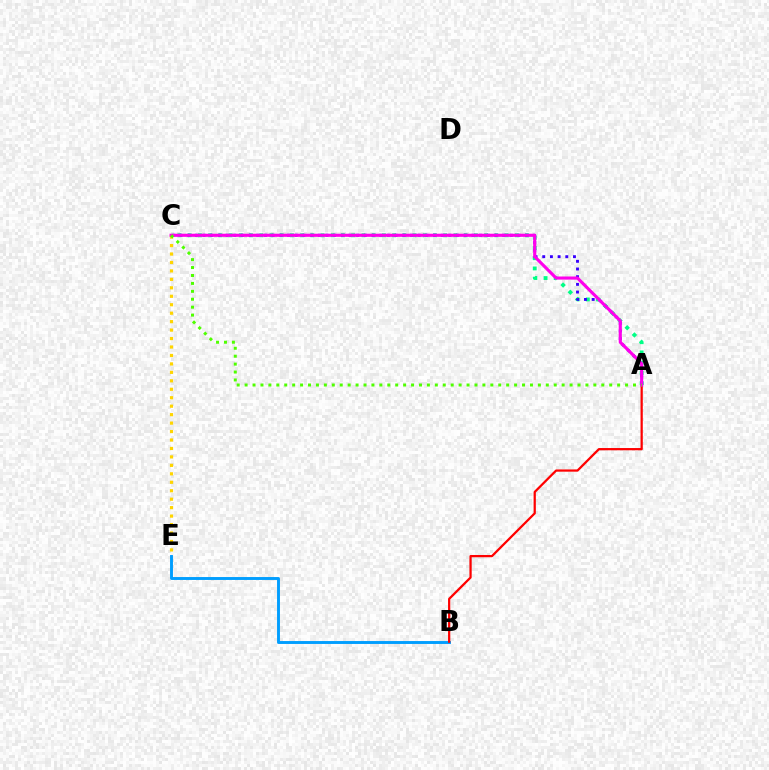{('B', 'E'): [{'color': '#009eff', 'line_style': 'solid', 'thickness': 2.09}], ('C', 'E'): [{'color': '#ffd500', 'line_style': 'dotted', 'thickness': 2.3}], ('A', 'C'): [{'color': '#00ff86', 'line_style': 'dotted', 'thickness': 2.78}, {'color': '#3700ff', 'line_style': 'dotted', 'thickness': 2.09}, {'color': '#ff00ed', 'line_style': 'solid', 'thickness': 2.25}, {'color': '#4fff00', 'line_style': 'dotted', 'thickness': 2.15}], ('A', 'B'): [{'color': '#ff0000', 'line_style': 'solid', 'thickness': 1.62}]}